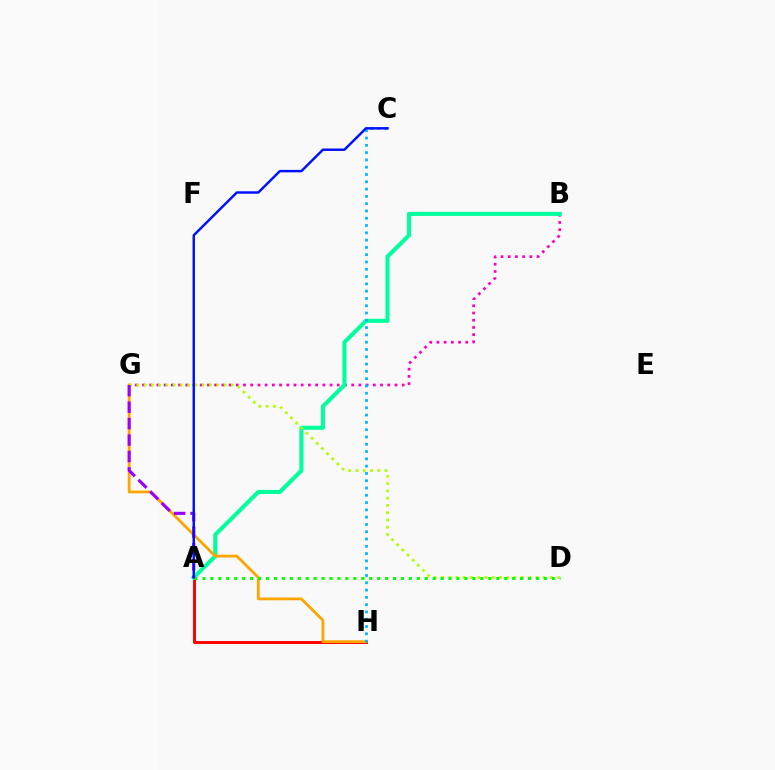{('B', 'G'): [{'color': '#ff00bd', 'line_style': 'dotted', 'thickness': 1.96}], ('A', 'H'): [{'color': '#ff0000', 'line_style': 'solid', 'thickness': 2.11}], ('A', 'B'): [{'color': '#00ff9d', 'line_style': 'solid', 'thickness': 2.93}], ('G', 'H'): [{'color': '#ffa500', 'line_style': 'solid', 'thickness': 2.02}], ('D', 'G'): [{'color': '#b3ff00', 'line_style': 'dotted', 'thickness': 1.98}], ('A', 'G'): [{'color': '#9b00ff', 'line_style': 'dashed', 'thickness': 2.23}], ('C', 'H'): [{'color': '#00b5ff', 'line_style': 'dotted', 'thickness': 1.98}], ('A', 'D'): [{'color': '#08ff00', 'line_style': 'dotted', 'thickness': 2.16}], ('A', 'C'): [{'color': '#0010ff', 'line_style': 'solid', 'thickness': 1.77}]}